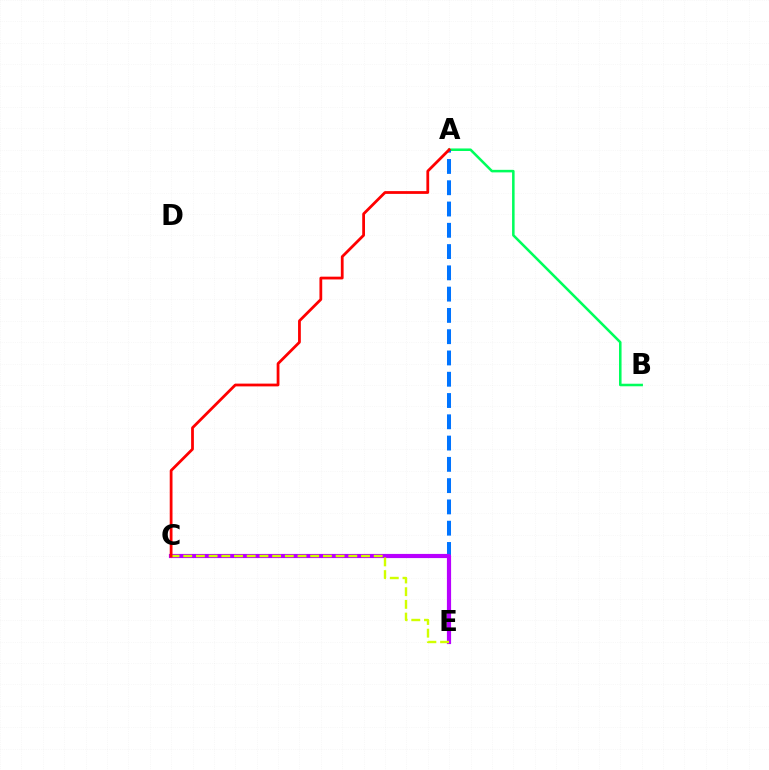{('A', 'B'): [{'color': '#00ff5c', 'line_style': 'solid', 'thickness': 1.83}], ('A', 'E'): [{'color': '#0074ff', 'line_style': 'dashed', 'thickness': 2.89}], ('C', 'E'): [{'color': '#b900ff', 'line_style': 'solid', 'thickness': 3.0}, {'color': '#d1ff00', 'line_style': 'dashed', 'thickness': 1.73}], ('A', 'C'): [{'color': '#ff0000', 'line_style': 'solid', 'thickness': 2.0}]}